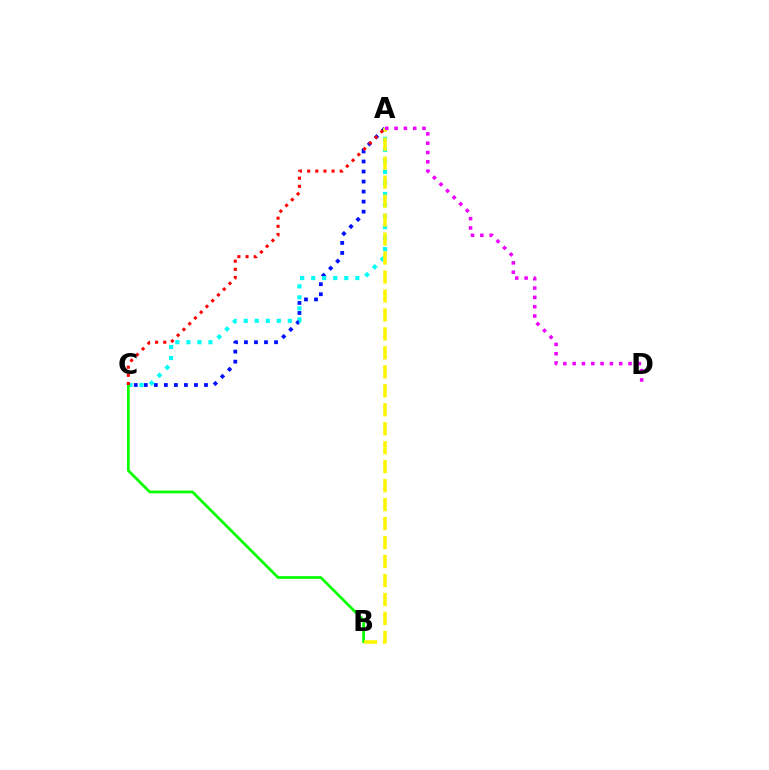{('A', 'C'): [{'color': '#0010ff', 'line_style': 'dotted', 'thickness': 2.73}, {'color': '#00fff6', 'line_style': 'dotted', 'thickness': 3.0}, {'color': '#ff0000', 'line_style': 'dotted', 'thickness': 2.21}], ('B', 'C'): [{'color': '#08ff00', 'line_style': 'solid', 'thickness': 1.97}], ('A', 'B'): [{'color': '#fcf500', 'line_style': 'dashed', 'thickness': 2.58}], ('A', 'D'): [{'color': '#ee00ff', 'line_style': 'dotted', 'thickness': 2.53}]}